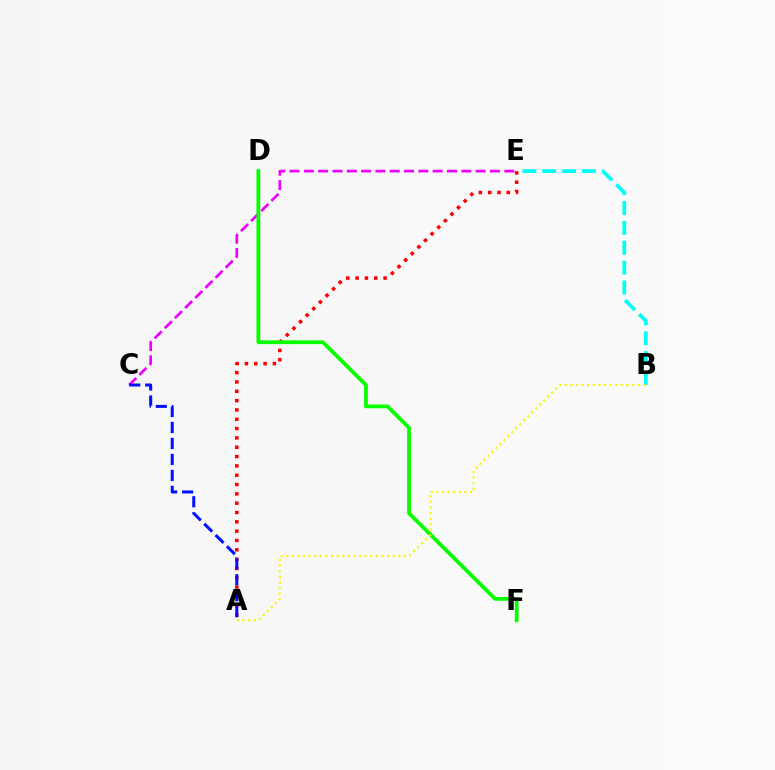{('C', 'E'): [{'color': '#ee00ff', 'line_style': 'dashed', 'thickness': 1.94}], ('A', 'E'): [{'color': '#ff0000', 'line_style': 'dotted', 'thickness': 2.53}], ('B', 'E'): [{'color': '#00fff6', 'line_style': 'dashed', 'thickness': 2.7}], ('D', 'F'): [{'color': '#08ff00', 'line_style': 'solid', 'thickness': 2.72}], ('A', 'C'): [{'color': '#0010ff', 'line_style': 'dashed', 'thickness': 2.17}], ('A', 'B'): [{'color': '#fcf500', 'line_style': 'dotted', 'thickness': 1.52}]}